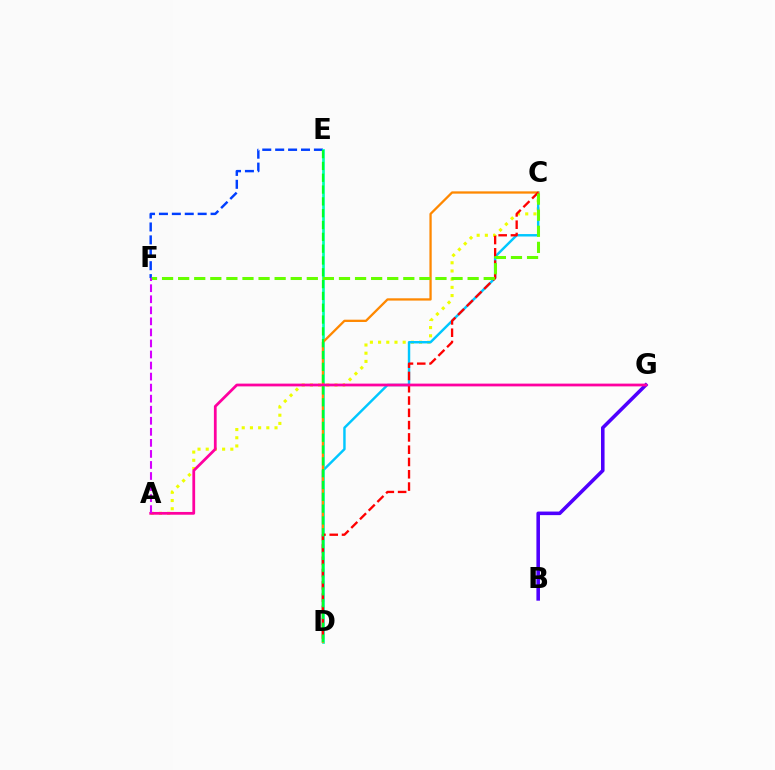{('A', 'C'): [{'color': '#eeff00', 'line_style': 'dotted', 'thickness': 2.23}], ('E', 'F'): [{'color': '#003fff', 'line_style': 'dashed', 'thickness': 1.75}], ('C', 'D'): [{'color': '#00c7ff', 'line_style': 'solid', 'thickness': 1.76}, {'color': '#ff8800', 'line_style': 'solid', 'thickness': 1.65}, {'color': '#ff0000', 'line_style': 'dashed', 'thickness': 1.67}], ('D', 'E'): [{'color': '#00ffaf', 'line_style': 'solid', 'thickness': 1.93}, {'color': '#00ff27', 'line_style': 'dashed', 'thickness': 1.61}], ('B', 'G'): [{'color': '#4f00ff', 'line_style': 'solid', 'thickness': 2.57}], ('C', 'F'): [{'color': '#66ff00', 'line_style': 'dashed', 'thickness': 2.18}], ('A', 'G'): [{'color': '#ff00a0', 'line_style': 'solid', 'thickness': 1.99}], ('A', 'F'): [{'color': '#d600ff', 'line_style': 'dashed', 'thickness': 1.5}]}